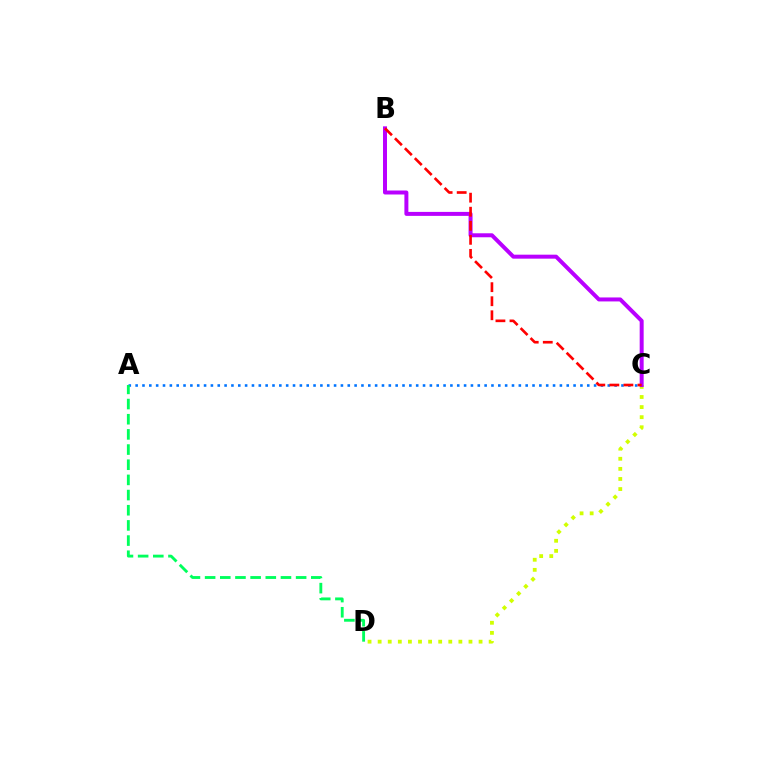{('C', 'D'): [{'color': '#d1ff00', 'line_style': 'dotted', 'thickness': 2.74}], ('A', 'C'): [{'color': '#0074ff', 'line_style': 'dotted', 'thickness': 1.86}], ('B', 'C'): [{'color': '#b900ff', 'line_style': 'solid', 'thickness': 2.87}, {'color': '#ff0000', 'line_style': 'dashed', 'thickness': 1.91}], ('A', 'D'): [{'color': '#00ff5c', 'line_style': 'dashed', 'thickness': 2.06}]}